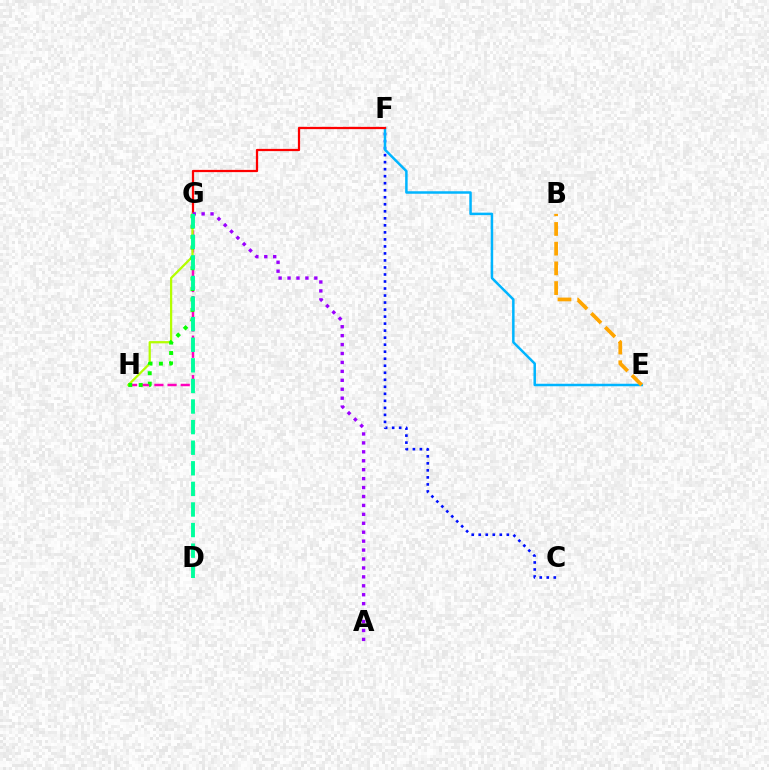{('C', 'F'): [{'color': '#0010ff', 'line_style': 'dotted', 'thickness': 1.91}], ('E', 'F'): [{'color': '#00b5ff', 'line_style': 'solid', 'thickness': 1.8}], ('B', 'E'): [{'color': '#ffa500', 'line_style': 'dashed', 'thickness': 2.68}], ('F', 'G'): [{'color': '#ff0000', 'line_style': 'solid', 'thickness': 1.61}], ('G', 'H'): [{'color': '#ff00bd', 'line_style': 'dashed', 'thickness': 1.79}, {'color': '#b3ff00', 'line_style': 'solid', 'thickness': 1.63}, {'color': '#08ff00', 'line_style': 'dotted', 'thickness': 2.83}], ('A', 'G'): [{'color': '#9b00ff', 'line_style': 'dotted', 'thickness': 2.43}], ('D', 'G'): [{'color': '#00ff9d', 'line_style': 'dashed', 'thickness': 2.8}]}